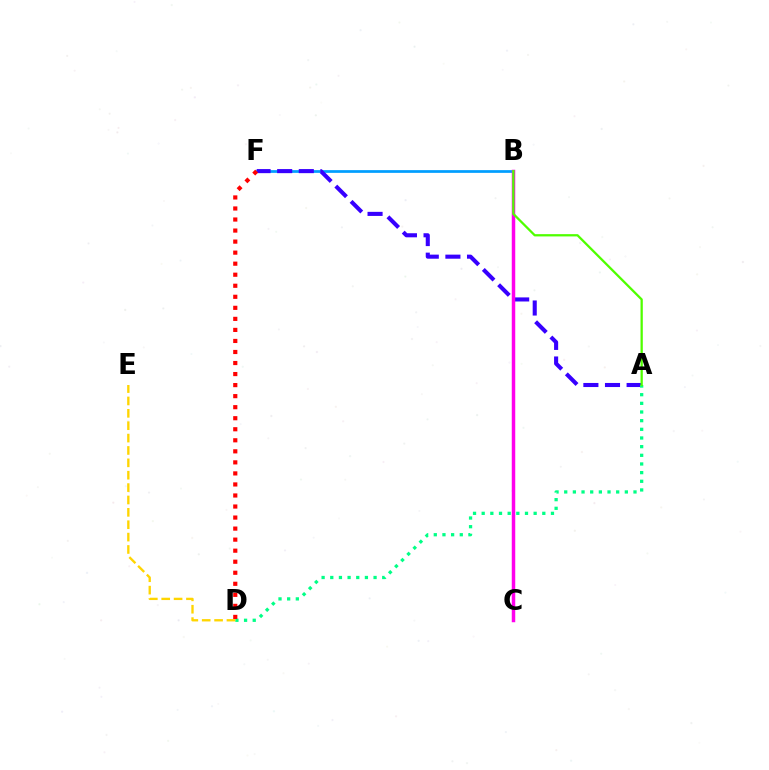{('B', 'F'): [{'color': '#009eff', 'line_style': 'solid', 'thickness': 1.96}], ('A', 'F'): [{'color': '#3700ff', 'line_style': 'dashed', 'thickness': 2.94}], ('B', 'C'): [{'color': '#ff00ed', 'line_style': 'solid', 'thickness': 2.5}], ('A', 'D'): [{'color': '#00ff86', 'line_style': 'dotted', 'thickness': 2.35}], ('D', 'F'): [{'color': '#ff0000', 'line_style': 'dotted', 'thickness': 3.0}], ('A', 'B'): [{'color': '#4fff00', 'line_style': 'solid', 'thickness': 1.64}], ('D', 'E'): [{'color': '#ffd500', 'line_style': 'dashed', 'thickness': 1.68}]}